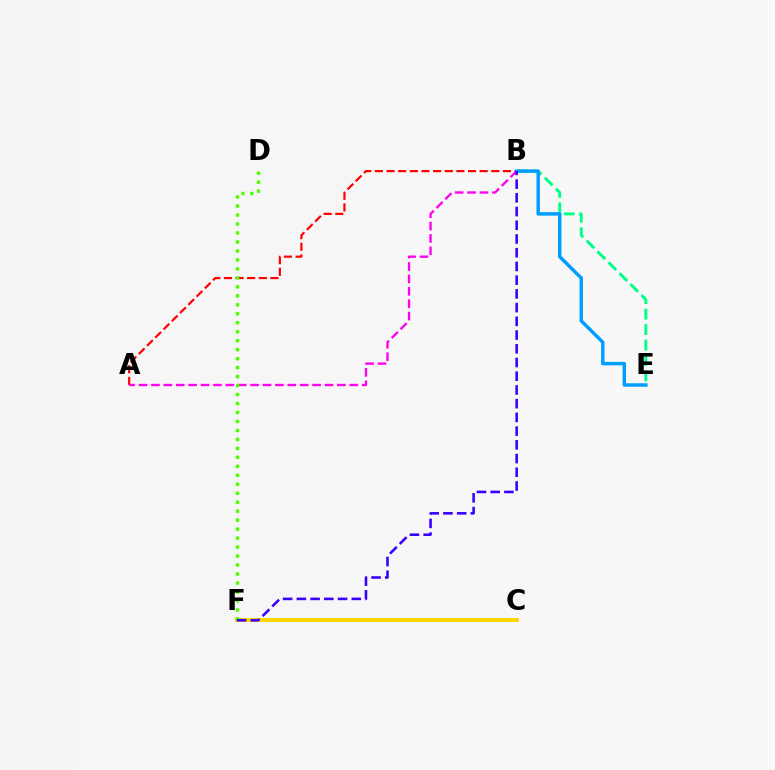{('B', 'E'): [{'color': '#00ff86', 'line_style': 'dashed', 'thickness': 2.1}, {'color': '#009eff', 'line_style': 'solid', 'thickness': 2.49}], ('C', 'F'): [{'color': '#ffd500', 'line_style': 'solid', 'thickness': 2.83}], ('A', 'B'): [{'color': '#ff0000', 'line_style': 'dashed', 'thickness': 1.58}, {'color': '#ff00ed', 'line_style': 'dashed', 'thickness': 1.68}], ('D', 'F'): [{'color': '#4fff00', 'line_style': 'dotted', 'thickness': 2.44}], ('B', 'F'): [{'color': '#3700ff', 'line_style': 'dashed', 'thickness': 1.86}]}